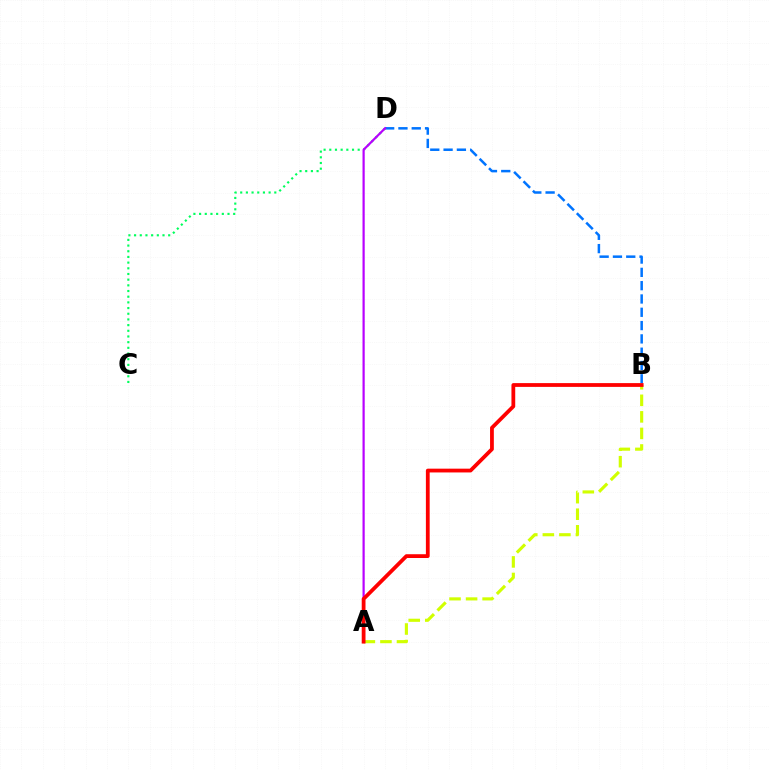{('A', 'B'): [{'color': '#d1ff00', 'line_style': 'dashed', 'thickness': 2.25}, {'color': '#ff0000', 'line_style': 'solid', 'thickness': 2.72}], ('B', 'D'): [{'color': '#0074ff', 'line_style': 'dashed', 'thickness': 1.81}], ('C', 'D'): [{'color': '#00ff5c', 'line_style': 'dotted', 'thickness': 1.54}], ('A', 'D'): [{'color': '#b900ff', 'line_style': 'solid', 'thickness': 1.59}]}